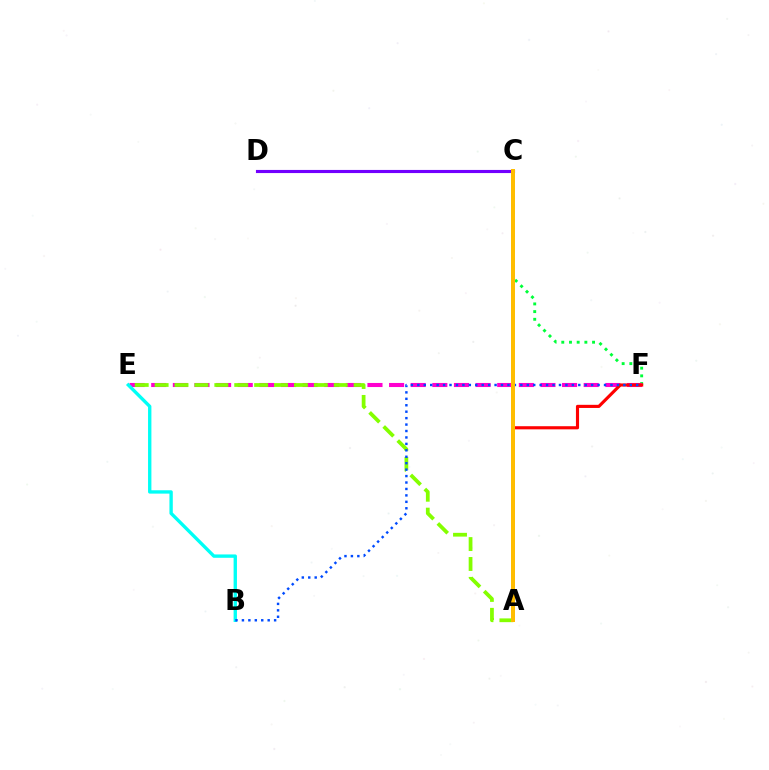{('C', 'F'): [{'color': '#00ff39', 'line_style': 'dotted', 'thickness': 2.09}], ('E', 'F'): [{'color': '#ff00cf', 'line_style': 'dashed', 'thickness': 2.94}], ('A', 'E'): [{'color': '#84ff00', 'line_style': 'dashed', 'thickness': 2.7}], ('A', 'F'): [{'color': '#ff0000', 'line_style': 'solid', 'thickness': 2.26}], ('B', 'E'): [{'color': '#00fff6', 'line_style': 'solid', 'thickness': 2.42}], ('B', 'F'): [{'color': '#004bff', 'line_style': 'dotted', 'thickness': 1.75}], ('C', 'D'): [{'color': '#7200ff', 'line_style': 'solid', 'thickness': 2.25}], ('A', 'C'): [{'color': '#ffbd00', 'line_style': 'solid', 'thickness': 2.87}]}